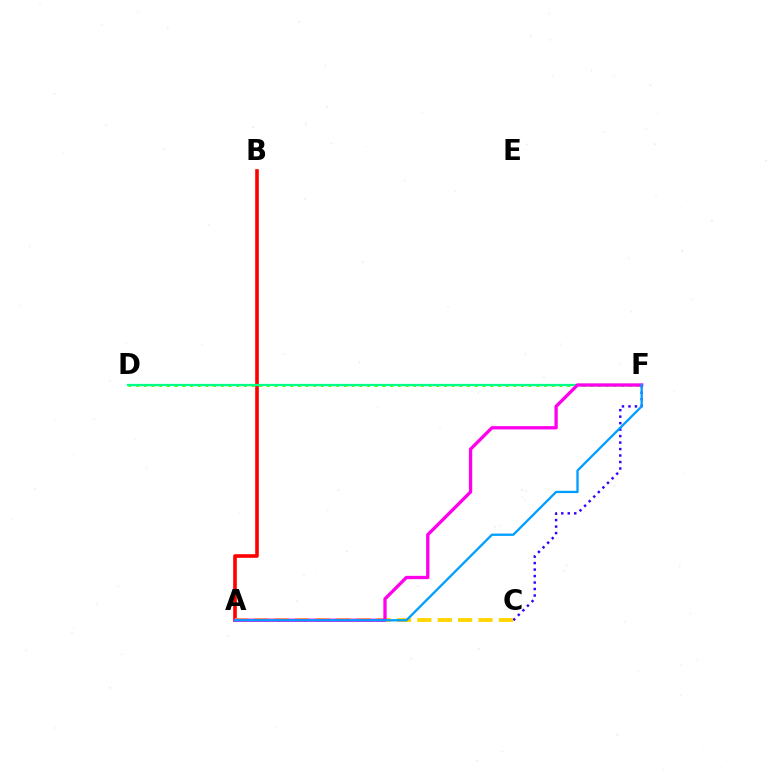{('A', 'B'): [{'color': '#ff0000', 'line_style': 'solid', 'thickness': 2.6}], ('D', 'F'): [{'color': '#4fff00', 'line_style': 'dotted', 'thickness': 2.09}, {'color': '#00ff86', 'line_style': 'solid', 'thickness': 1.63}], ('C', 'F'): [{'color': '#3700ff', 'line_style': 'dotted', 'thickness': 1.76}], ('A', 'C'): [{'color': '#ffd500', 'line_style': 'dashed', 'thickness': 2.77}], ('A', 'F'): [{'color': '#ff00ed', 'line_style': 'solid', 'thickness': 2.37}, {'color': '#009eff', 'line_style': 'solid', 'thickness': 1.66}]}